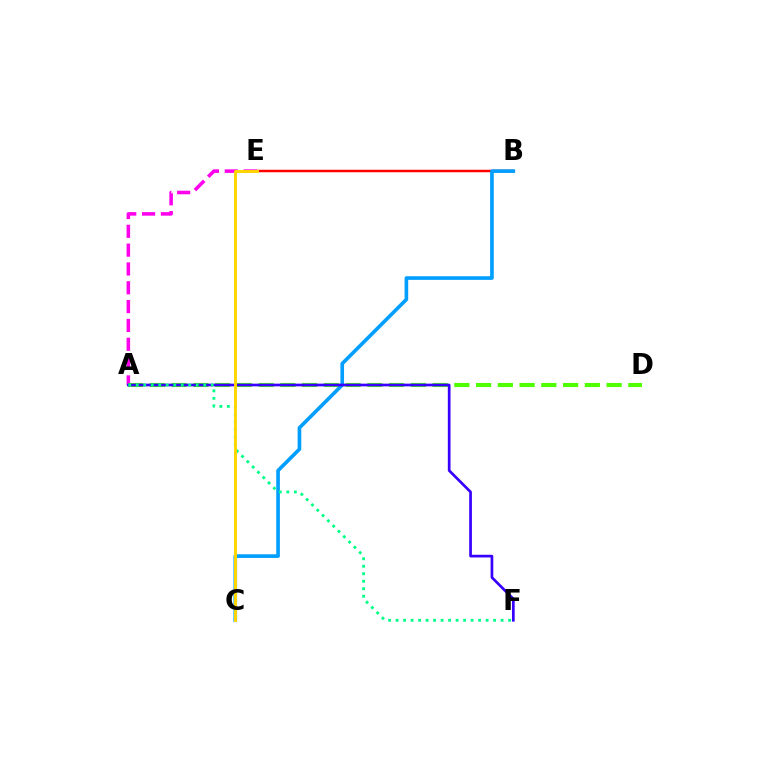{('A', 'E'): [{'color': '#ff00ed', 'line_style': 'dashed', 'thickness': 2.56}], ('B', 'E'): [{'color': '#ff0000', 'line_style': 'solid', 'thickness': 1.79}], ('A', 'D'): [{'color': '#4fff00', 'line_style': 'dashed', 'thickness': 2.95}], ('B', 'C'): [{'color': '#009eff', 'line_style': 'solid', 'thickness': 2.62}], ('A', 'F'): [{'color': '#3700ff', 'line_style': 'solid', 'thickness': 1.94}, {'color': '#00ff86', 'line_style': 'dotted', 'thickness': 2.04}], ('C', 'E'): [{'color': '#ffd500', 'line_style': 'solid', 'thickness': 2.12}]}